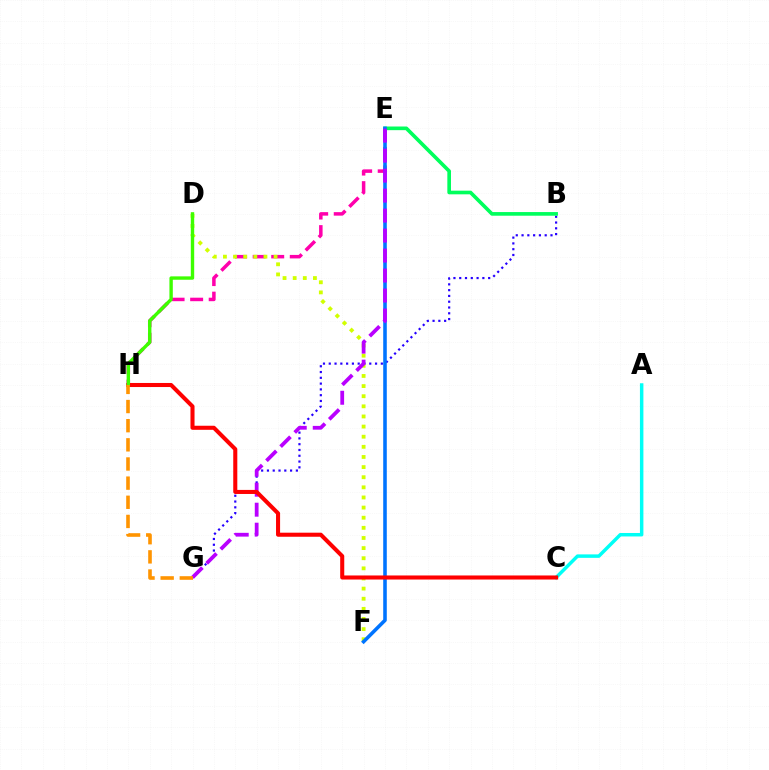{('B', 'G'): [{'color': '#2500ff', 'line_style': 'dotted', 'thickness': 1.57}], ('E', 'H'): [{'color': '#ff00ac', 'line_style': 'dashed', 'thickness': 2.52}], ('D', 'F'): [{'color': '#d1ff00', 'line_style': 'dotted', 'thickness': 2.75}], ('A', 'C'): [{'color': '#00fff6', 'line_style': 'solid', 'thickness': 2.5}], ('B', 'E'): [{'color': '#00ff5c', 'line_style': 'solid', 'thickness': 2.63}], ('E', 'F'): [{'color': '#0074ff', 'line_style': 'solid', 'thickness': 2.57}], ('E', 'G'): [{'color': '#b900ff', 'line_style': 'dashed', 'thickness': 2.72}], ('C', 'H'): [{'color': '#ff0000', 'line_style': 'solid', 'thickness': 2.92}], ('D', 'H'): [{'color': '#3dff00', 'line_style': 'solid', 'thickness': 2.44}], ('G', 'H'): [{'color': '#ff9400', 'line_style': 'dashed', 'thickness': 2.6}]}